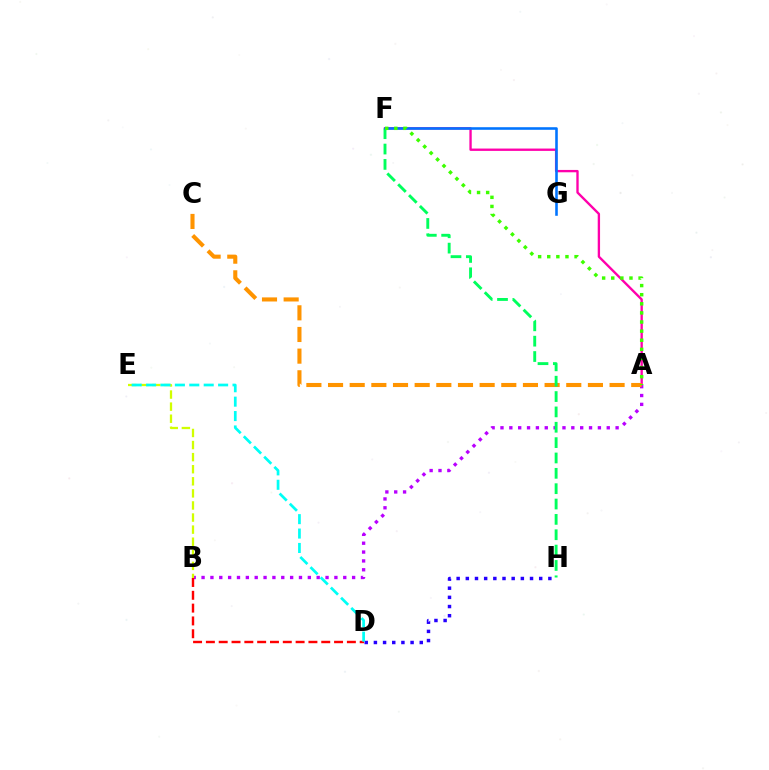{('A', 'F'): [{'color': '#ff00ac', 'line_style': 'solid', 'thickness': 1.69}, {'color': '#3dff00', 'line_style': 'dotted', 'thickness': 2.47}], ('A', 'B'): [{'color': '#b900ff', 'line_style': 'dotted', 'thickness': 2.41}], ('A', 'C'): [{'color': '#ff9400', 'line_style': 'dashed', 'thickness': 2.94}], ('F', 'H'): [{'color': '#00ff5c', 'line_style': 'dashed', 'thickness': 2.09}], ('B', 'D'): [{'color': '#ff0000', 'line_style': 'dashed', 'thickness': 1.74}], ('D', 'H'): [{'color': '#2500ff', 'line_style': 'dotted', 'thickness': 2.49}], ('B', 'E'): [{'color': '#d1ff00', 'line_style': 'dashed', 'thickness': 1.64}], ('F', 'G'): [{'color': '#0074ff', 'line_style': 'solid', 'thickness': 1.86}], ('D', 'E'): [{'color': '#00fff6', 'line_style': 'dashed', 'thickness': 1.96}]}